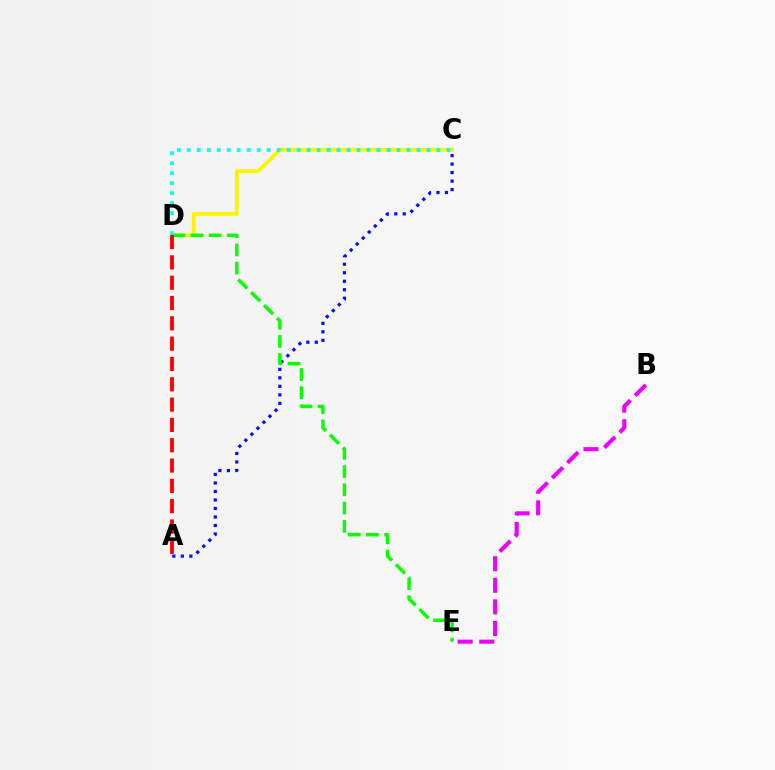{('C', 'D'): [{'color': '#fcf500', 'line_style': 'solid', 'thickness': 2.74}, {'color': '#00fff6', 'line_style': 'dotted', 'thickness': 2.71}], ('A', 'C'): [{'color': '#0010ff', 'line_style': 'dotted', 'thickness': 2.31}], ('B', 'E'): [{'color': '#ee00ff', 'line_style': 'dashed', 'thickness': 2.93}], ('D', 'E'): [{'color': '#08ff00', 'line_style': 'dashed', 'thickness': 2.48}], ('A', 'D'): [{'color': '#ff0000', 'line_style': 'dashed', 'thickness': 2.76}]}